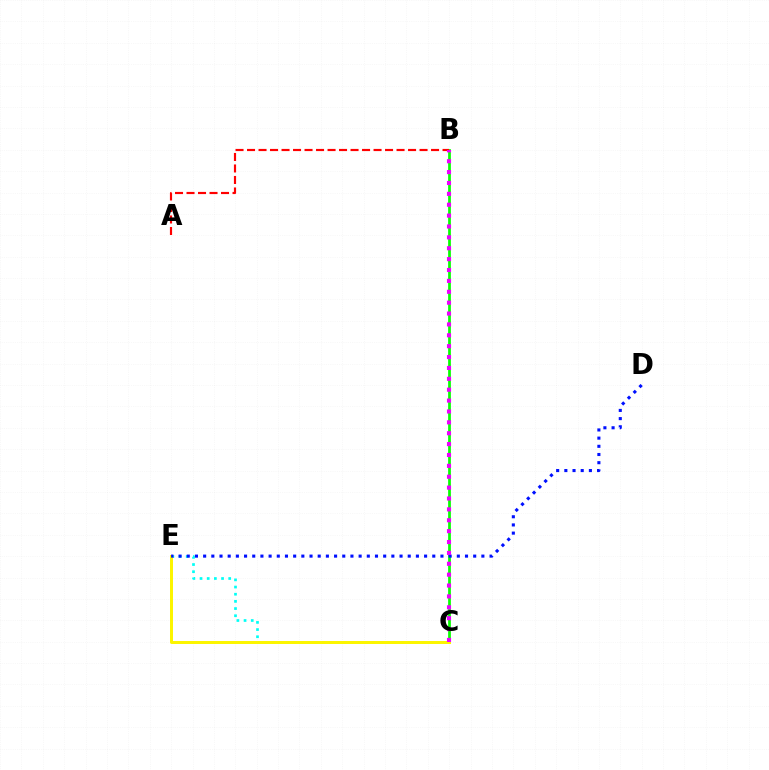{('B', 'C'): [{'color': '#08ff00', 'line_style': 'solid', 'thickness': 1.97}, {'color': '#ee00ff', 'line_style': 'dotted', 'thickness': 2.96}], ('C', 'E'): [{'color': '#00fff6', 'line_style': 'dotted', 'thickness': 1.95}, {'color': '#fcf500', 'line_style': 'solid', 'thickness': 2.15}], ('A', 'B'): [{'color': '#ff0000', 'line_style': 'dashed', 'thickness': 1.56}], ('D', 'E'): [{'color': '#0010ff', 'line_style': 'dotted', 'thickness': 2.22}]}